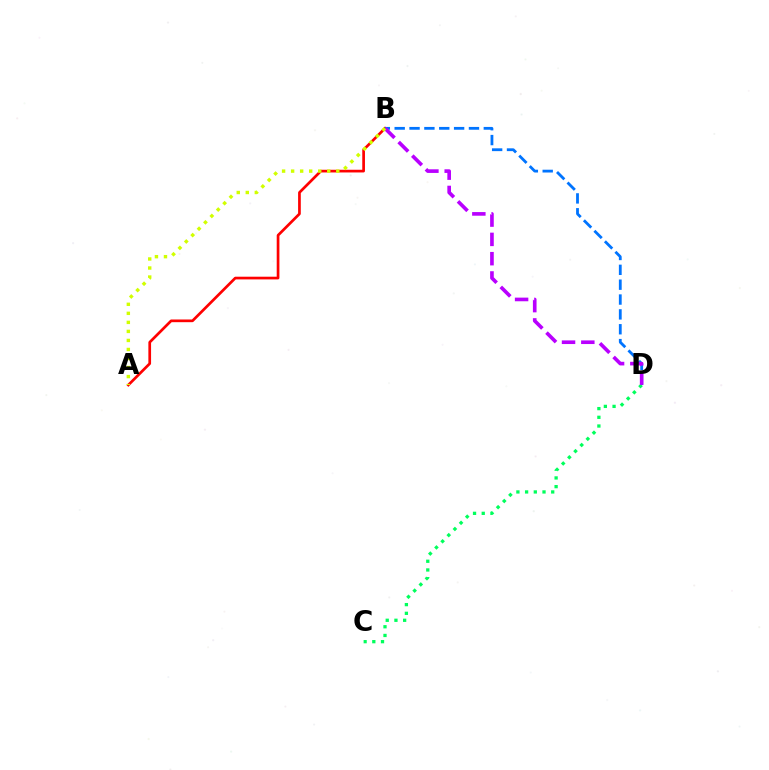{('A', 'B'): [{'color': '#ff0000', 'line_style': 'solid', 'thickness': 1.94}, {'color': '#d1ff00', 'line_style': 'dotted', 'thickness': 2.45}], ('B', 'D'): [{'color': '#0074ff', 'line_style': 'dashed', 'thickness': 2.02}, {'color': '#b900ff', 'line_style': 'dashed', 'thickness': 2.62}], ('C', 'D'): [{'color': '#00ff5c', 'line_style': 'dotted', 'thickness': 2.36}]}